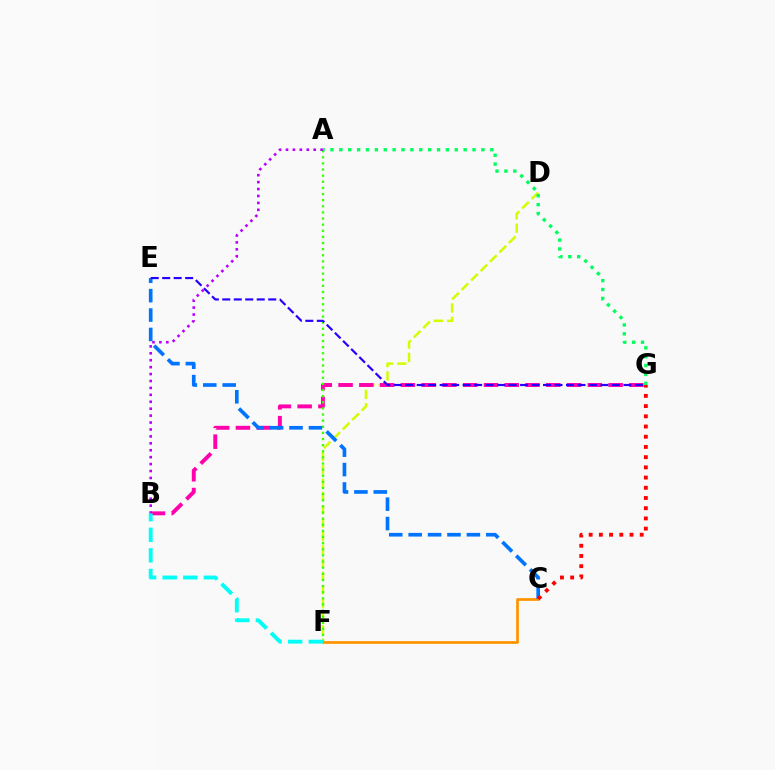{('D', 'F'): [{'color': '#d1ff00', 'line_style': 'dashed', 'thickness': 1.81}], ('B', 'G'): [{'color': '#ff00ac', 'line_style': 'dashed', 'thickness': 2.82}], ('A', 'F'): [{'color': '#3dff00', 'line_style': 'dotted', 'thickness': 1.66}], ('C', 'F'): [{'color': '#ff9400', 'line_style': 'solid', 'thickness': 1.97}], ('C', 'E'): [{'color': '#0074ff', 'line_style': 'dashed', 'thickness': 2.64}], ('B', 'F'): [{'color': '#00fff6', 'line_style': 'dashed', 'thickness': 2.79}], ('A', 'B'): [{'color': '#b900ff', 'line_style': 'dotted', 'thickness': 1.88}], ('A', 'G'): [{'color': '#00ff5c', 'line_style': 'dotted', 'thickness': 2.41}], ('C', 'G'): [{'color': '#ff0000', 'line_style': 'dotted', 'thickness': 2.77}], ('E', 'G'): [{'color': '#2500ff', 'line_style': 'dashed', 'thickness': 1.56}]}